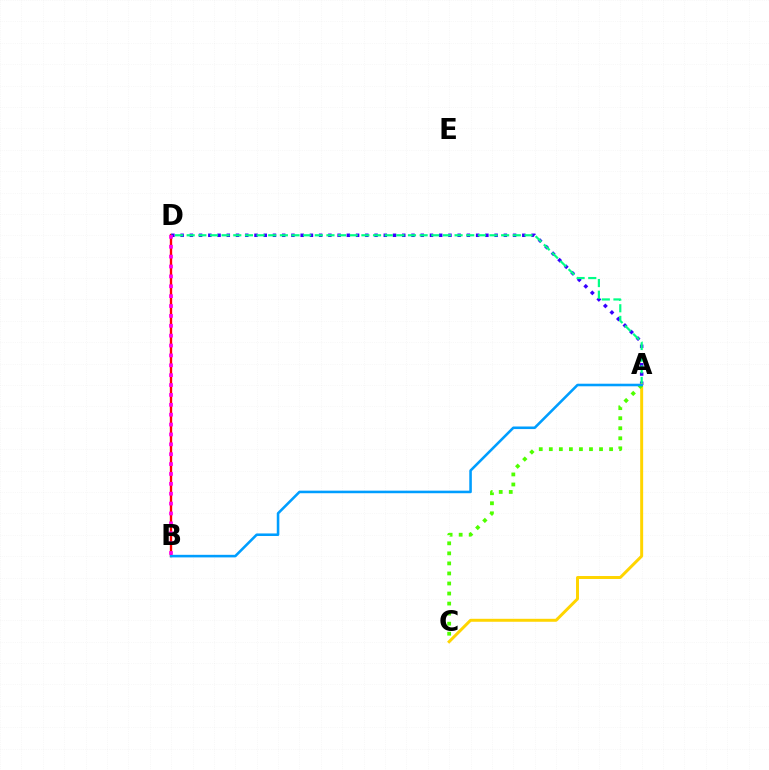{('B', 'D'): [{'color': '#ff0000', 'line_style': 'solid', 'thickness': 1.69}, {'color': '#ff00ed', 'line_style': 'dotted', 'thickness': 2.68}], ('A', 'D'): [{'color': '#3700ff', 'line_style': 'dotted', 'thickness': 2.51}, {'color': '#00ff86', 'line_style': 'dashed', 'thickness': 1.58}], ('A', 'C'): [{'color': '#ffd500', 'line_style': 'solid', 'thickness': 2.13}, {'color': '#4fff00', 'line_style': 'dotted', 'thickness': 2.73}], ('A', 'B'): [{'color': '#009eff', 'line_style': 'solid', 'thickness': 1.85}]}